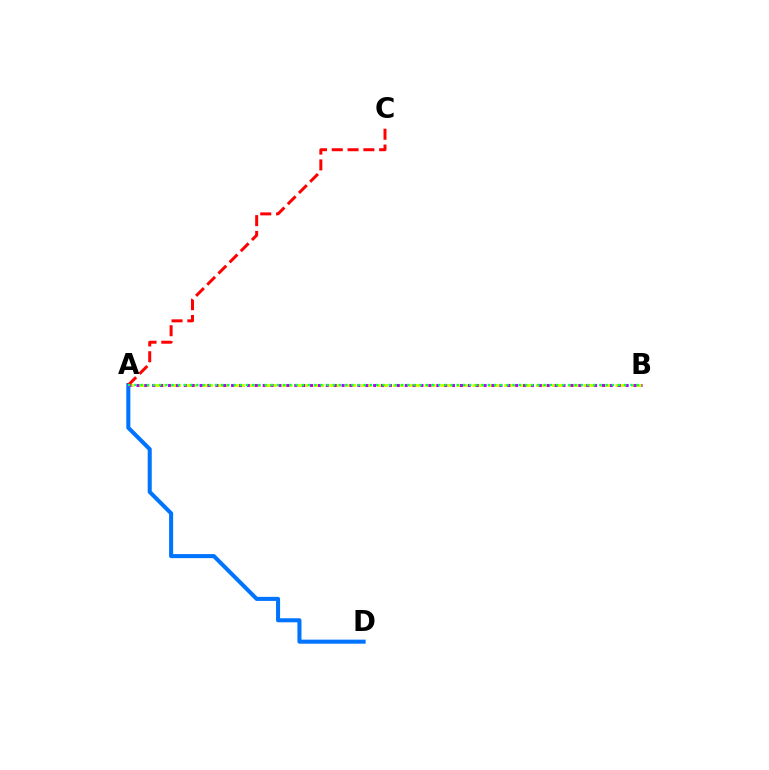{('A', 'B'): [{'color': '#d1ff00', 'line_style': 'dashed', 'thickness': 2.16}, {'color': '#b900ff', 'line_style': 'dotted', 'thickness': 2.14}, {'color': '#00ff5c', 'line_style': 'dotted', 'thickness': 1.68}], ('A', 'D'): [{'color': '#0074ff', 'line_style': 'solid', 'thickness': 2.92}], ('A', 'C'): [{'color': '#ff0000', 'line_style': 'dashed', 'thickness': 2.15}]}